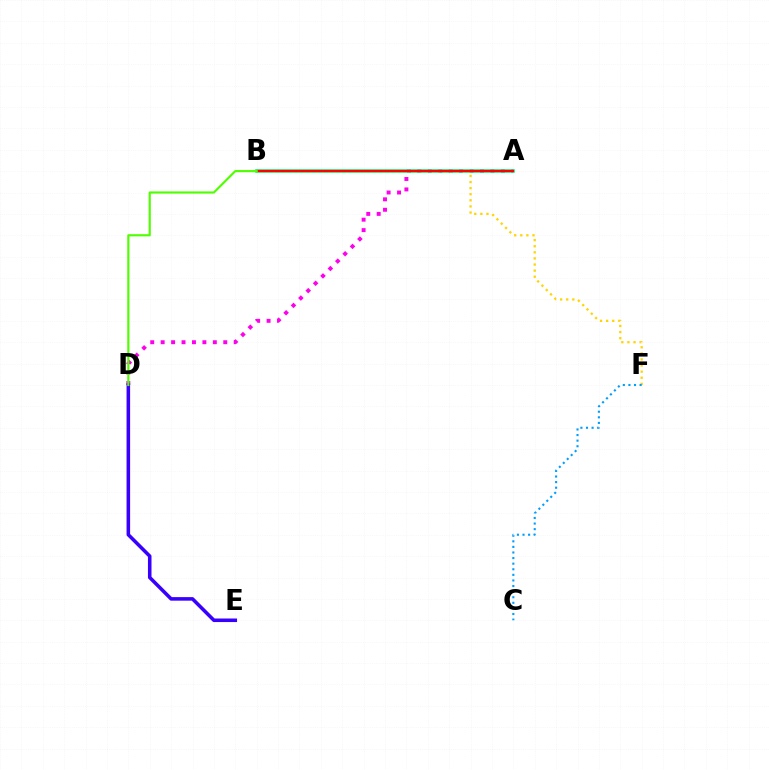{('A', 'D'): [{'color': '#ff00ed', 'line_style': 'dotted', 'thickness': 2.83}], ('D', 'E'): [{'color': '#3700ff', 'line_style': 'solid', 'thickness': 2.56}], ('A', 'B'): [{'color': '#00ff86', 'line_style': 'solid', 'thickness': 2.57}, {'color': '#ff0000', 'line_style': 'solid', 'thickness': 1.6}], ('B', 'F'): [{'color': '#ffd500', 'line_style': 'dotted', 'thickness': 1.66}], ('C', 'F'): [{'color': '#009eff', 'line_style': 'dotted', 'thickness': 1.52}], ('B', 'D'): [{'color': '#4fff00', 'line_style': 'solid', 'thickness': 1.55}]}